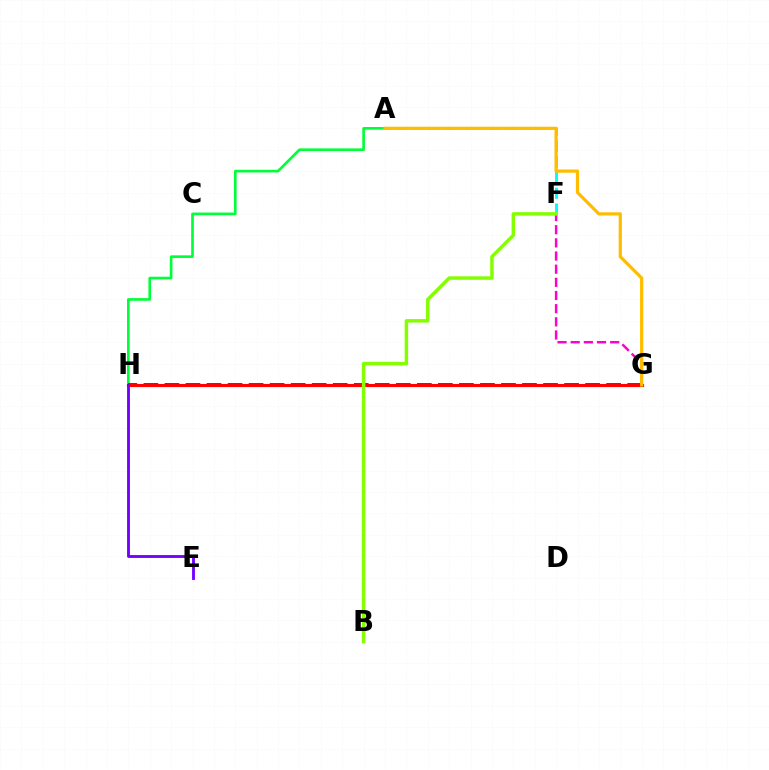{('A', 'H'): [{'color': '#00ff39', 'line_style': 'solid', 'thickness': 1.92}], ('A', 'F'): [{'color': '#00fff6', 'line_style': 'dashed', 'thickness': 2.14}], ('G', 'H'): [{'color': '#004bff', 'line_style': 'dashed', 'thickness': 2.86}, {'color': '#ff0000', 'line_style': 'solid', 'thickness': 2.23}], ('F', 'G'): [{'color': '#ff00cf', 'line_style': 'dashed', 'thickness': 1.79}], ('A', 'G'): [{'color': '#ffbd00', 'line_style': 'solid', 'thickness': 2.32}], ('B', 'F'): [{'color': '#84ff00', 'line_style': 'solid', 'thickness': 2.5}], ('E', 'H'): [{'color': '#7200ff', 'line_style': 'solid', 'thickness': 2.05}]}